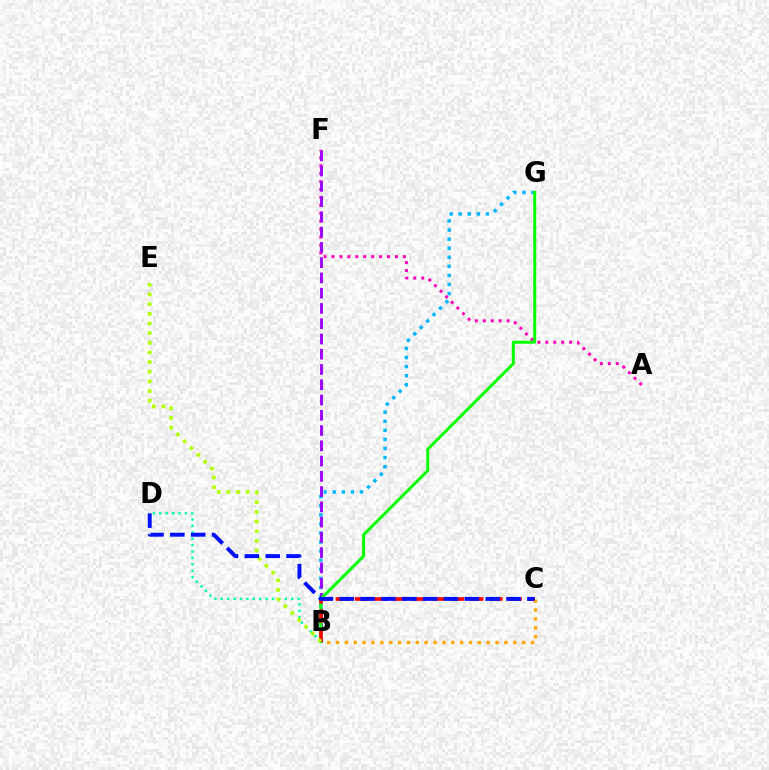{('B', 'G'): [{'color': '#00b5ff', 'line_style': 'dotted', 'thickness': 2.47}, {'color': '#08ff00', 'line_style': 'solid', 'thickness': 2.18}], ('A', 'F'): [{'color': '#ff00bd', 'line_style': 'dotted', 'thickness': 2.16}], ('B', 'F'): [{'color': '#9b00ff', 'line_style': 'dashed', 'thickness': 2.07}], ('B', 'D'): [{'color': '#00ff9d', 'line_style': 'dotted', 'thickness': 1.74}], ('B', 'C'): [{'color': '#ff0000', 'line_style': 'dashed', 'thickness': 2.61}, {'color': '#ffa500', 'line_style': 'dotted', 'thickness': 2.41}], ('B', 'E'): [{'color': '#b3ff00', 'line_style': 'dotted', 'thickness': 2.62}], ('C', 'D'): [{'color': '#0010ff', 'line_style': 'dashed', 'thickness': 2.83}]}